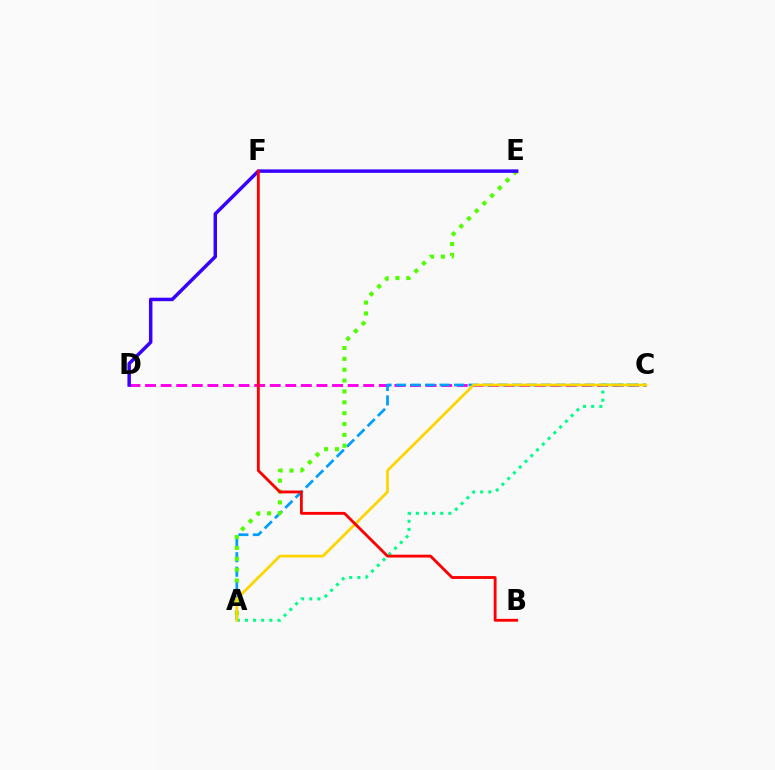{('C', 'D'): [{'color': '#ff00ed', 'line_style': 'dashed', 'thickness': 2.12}], ('A', 'C'): [{'color': '#009eff', 'line_style': 'dashed', 'thickness': 1.97}, {'color': '#00ff86', 'line_style': 'dotted', 'thickness': 2.21}, {'color': '#ffd500', 'line_style': 'solid', 'thickness': 1.97}], ('A', 'E'): [{'color': '#4fff00', 'line_style': 'dotted', 'thickness': 2.95}], ('D', 'E'): [{'color': '#3700ff', 'line_style': 'solid', 'thickness': 2.5}], ('B', 'F'): [{'color': '#ff0000', 'line_style': 'solid', 'thickness': 2.04}]}